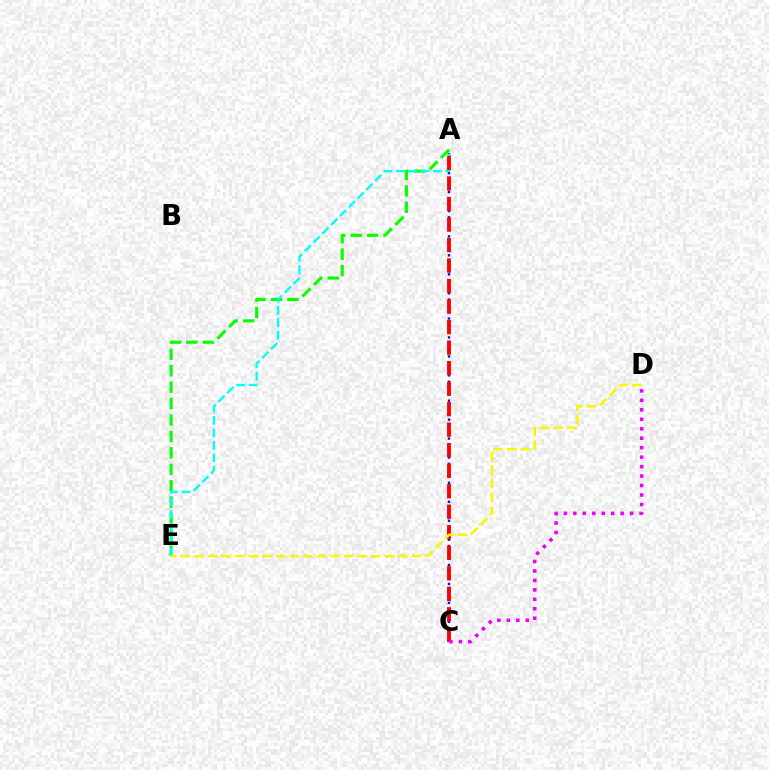{('A', 'C'): [{'color': '#0010ff', 'line_style': 'dotted', 'thickness': 1.72}, {'color': '#ff0000', 'line_style': 'dashed', 'thickness': 2.79}], ('A', 'E'): [{'color': '#08ff00', 'line_style': 'dashed', 'thickness': 2.23}, {'color': '#00fff6', 'line_style': 'dashed', 'thickness': 1.69}], ('C', 'D'): [{'color': '#ee00ff', 'line_style': 'dotted', 'thickness': 2.57}], ('D', 'E'): [{'color': '#fcf500', 'line_style': 'dashed', 'thickness': 1.85}]}